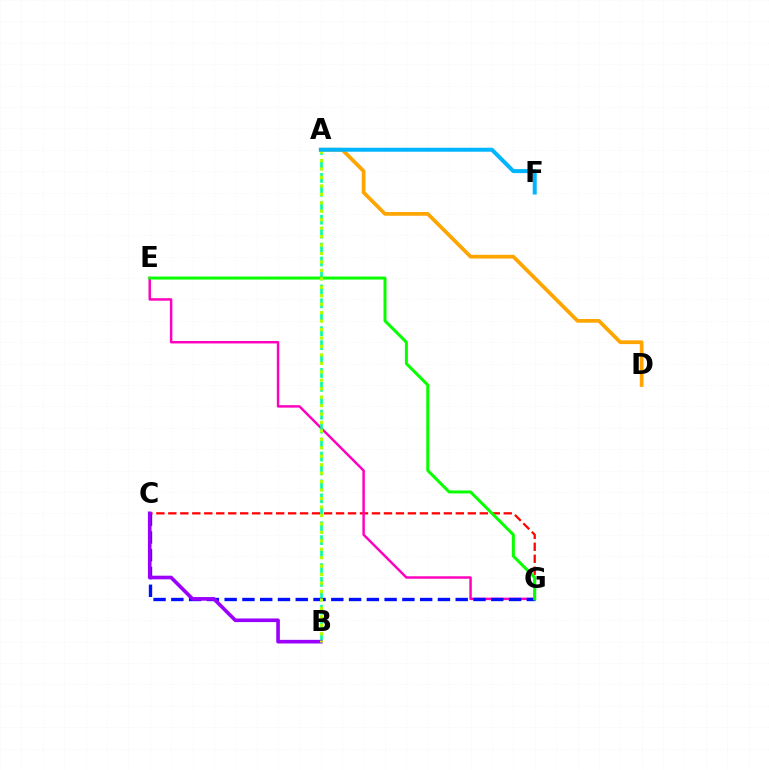{('C', 'G'): [{'color': '#ff0000', 'line_style': 'dashed', 'thickness': 1.63}, {'color': '#0010ff', 'line_style': 'dashed', 'thickness': 2.41}], ('E', 'G'): [{'color': '#ff00bd', 'line_style': 'solid', 'thickness': 1.77}, {'color': '#08ff00', 'line_style': 'solid', 'thickness': 2.16}], ('A', 'B'): [{'color': '#00ff9d', 'line_style': 'dashed', 'thickness': 1.89}, {'color': '#b3ff00', 'line_style': 'dotted', 'thickness': 2.3}], ('B', 'C'): [{'color': '#9b00ff', 'line_style': 'solid', 'thickness': 2.61}], ('A', 'D'): [{'color': '#ffa500', 'line_style': 'solid', 'thickness': 2.69}], ('A', 'F'): [{'color': '#00b5ff', 'line_style': 'solid', 'thickness': 2.87}]}